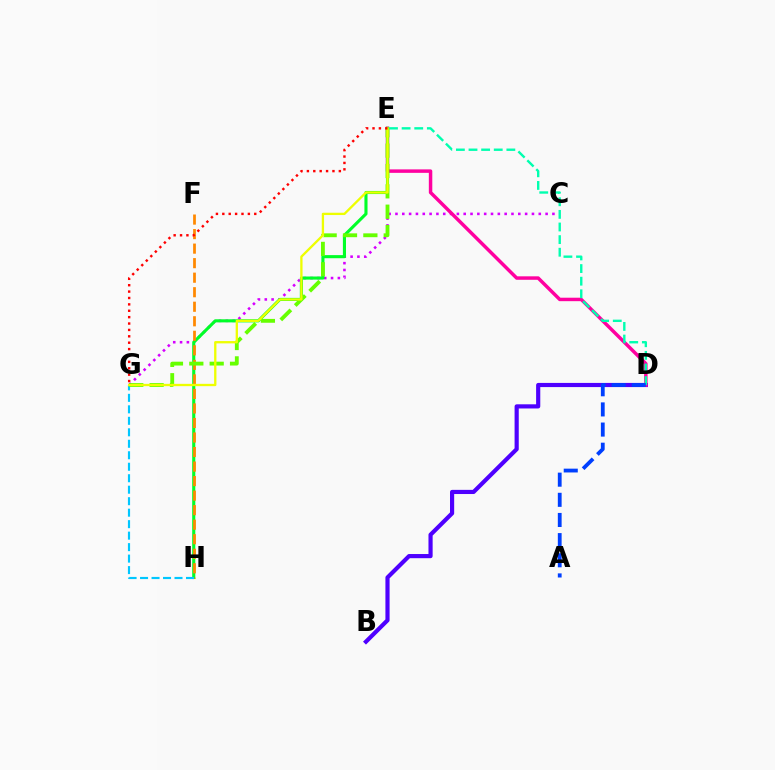{('B', 'D'): [{'color': '#4f00ff', 'line_style': 'solid', 'thickness': 3.0}], ('C', 'G'): [{'color': '#d600ff', 'line_style': 'dotted', 'thickness': 1.85}], ('D', 'E'): [{'color': '#ff00a0', 'line_style': 'solid', 'thickness': 2.49}, {'color': '#00ffaf', 'line_style': 'dashed', 'thickness': 1.71}], ('E', 'H'): [{'color': '#00ff27', 'line_style': 'solid', 'thickness': 2.23}], ('F', 'H'): [{'color': '#ff8800', 'line_style': 'dashed', 'thickness': 1.97}], ('G', 'H'): [{'color': '#00c7ff', 'line_style': 'dashed', 'thickness': 1.56}], ('E', 'G'): [{'color': '#66ff00', 'line_style': 'dashed', 'thickness': 2.77}, {'color': '#eeff00', 'line_style': 'solid', 'thickness': 1.66}, {'color': '#ff0000', 'line_style': 'dotted', 'thickness': 1.74}], ('A', 'D'): [{'color': '#003fff', 'line_style': 'dashed', 'thickness': 2.74}]}